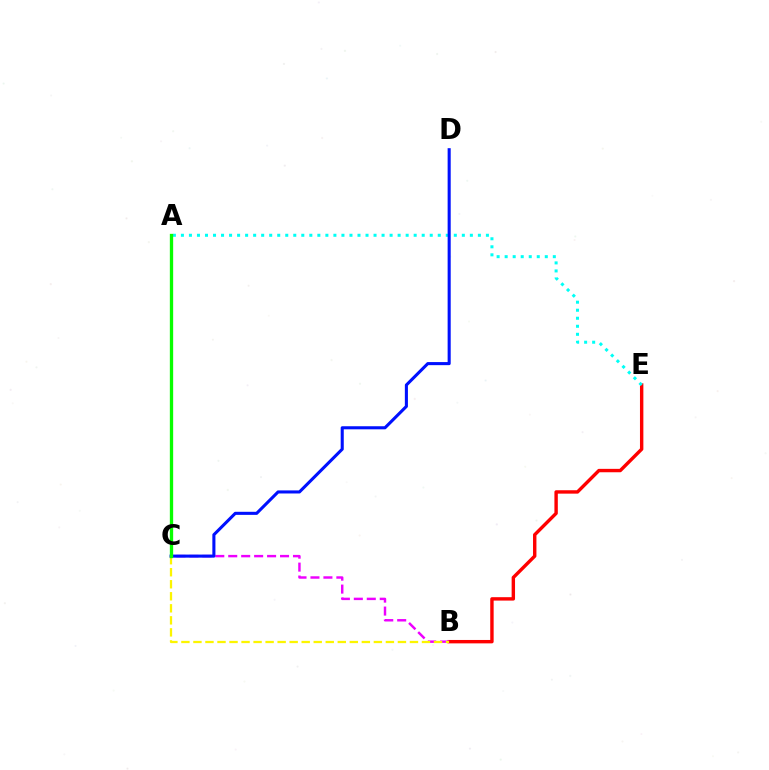{('B', 'E'): [{'color': '#ff0000', 'line_style': 'solid', 'thickness': 2.45}], ('B', 'C'): [{'color': '#ee00ff', 'line_style': 'dashed', 'thickness': 1.76}, {'color': '#fcf500', 'line_style': 'dashed', 'thickness': 1.63}], ('A', 'E'): [{'color': '#00fff6', 'line_style': 'dotted', 'thickness': 2.18}], ('C', 'D'): [{'color': '#0010ff', 'line_style': 'solid', 'thickness': 2.21}], ('A', 'C'): [{'color': '#08ff00', 'line_style': 'solid', 'thickness': 2.39}]}